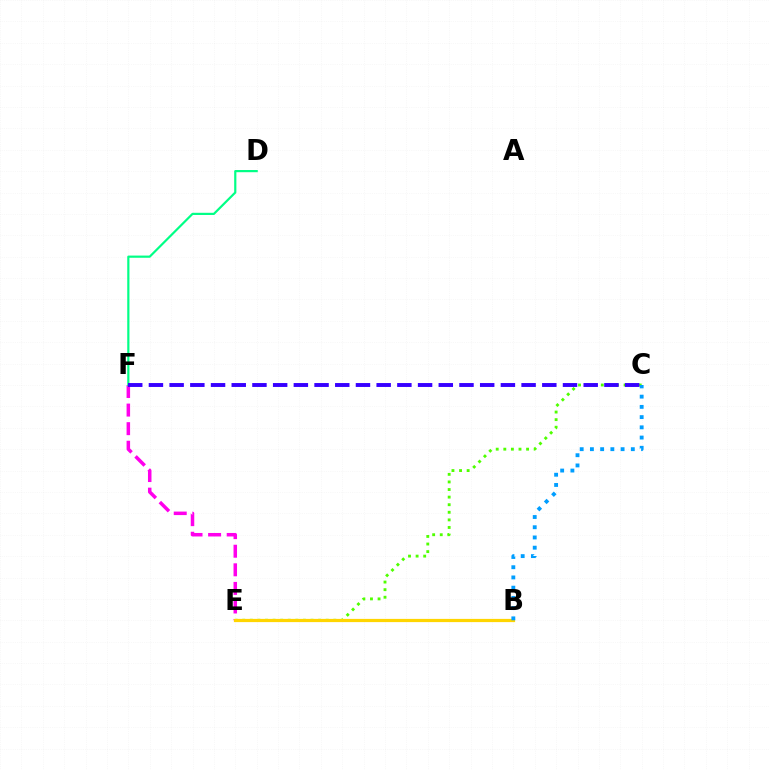{('C', 'E'): [{'color': '#4fff00', 'line_style': 'dotted', 'thickness': 2.06}], ('B', 'E'): [{'color': '#ff0000', 'line_style': 'dotted', 'thickness': 2.14}, {'color': '#ffd500', 'line_style': 'solid', 'thickness': 2.32}], ('E', 'F'): [{'color': '#ff00ed', 'line_style': 'dashed', 'thickness': 2.52}], ('D', 'F'): [{'color': '#00ff86', 'line_style': 'solid', 'thickness': 1.58}], ('B', 'C'): [{'color': '#009eff', 'line_style': 'dotted', 'thickness': 2.78}], ('C', 'F'): [{'color': '#3700ff', 'line_style': 'dashed', 'thickness': 2.81}]}